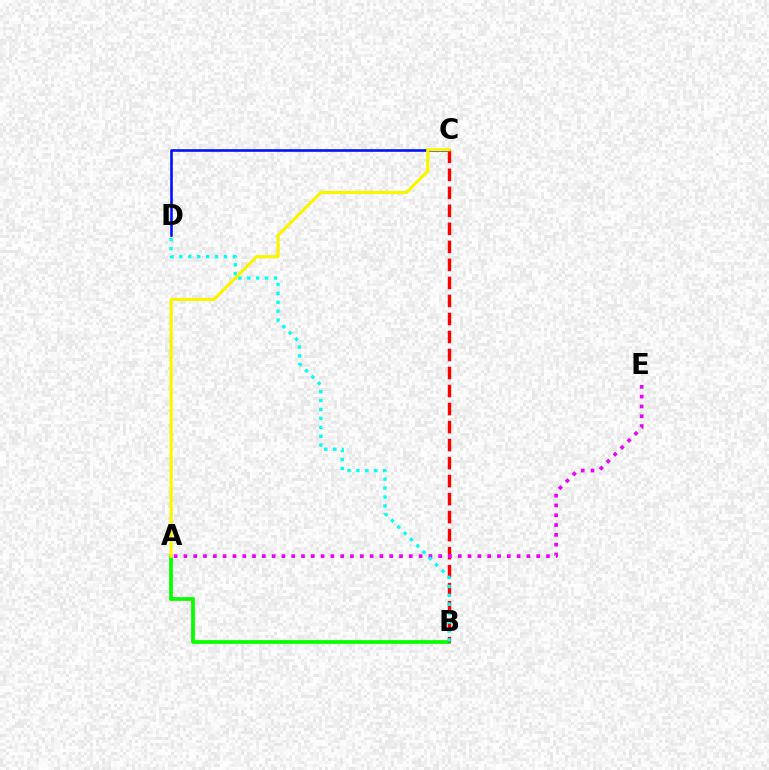{('A', 'B'): [{'color': '#08ff00', 'line_style': 'solid', 'thickness': 2.7}], ('C', 'D'): [{'color': '#0010ff', 'line_style': 'solid', 'thickness': 1.87}], ('B', 'C'): [{'color': '#ff0000', 'line_style': 'dashed', 'thickness': 2.45}], ('A', 'E'): [{'color': '#ee00ff', 'line_style': 'dotted', 'thickness': 2.66}], ('B', 'D'): [{'color': '#00fff6', 'line_style': 'dotted', 'thickness': 2.42}], ('A', 'C'): [{'color': '#fcf500', 'line_style': 'solid', 'thickness': 2.29}]}